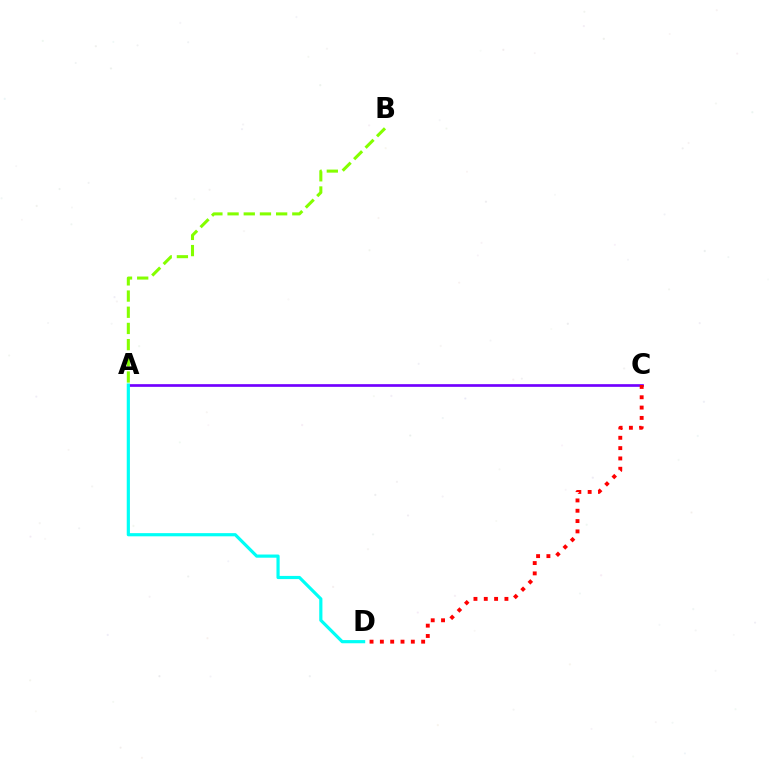{('A', 'C'): [{'color': '#7200ff', 'line_style': 'solid', 'thickness': 1.94}], ('A', 'D'): [{'color': '#00fff6', 'line_style': 'solid', 'thickness': 2.29}], ('A', 'B'): [{'color': '#84ff00', 'line_style': 'dashed', 'thickness': 2.2}], ('C', 'D'): [{'color': '#ff0000', 'line_style': 'dotted', 'thickness': 2.8}]}